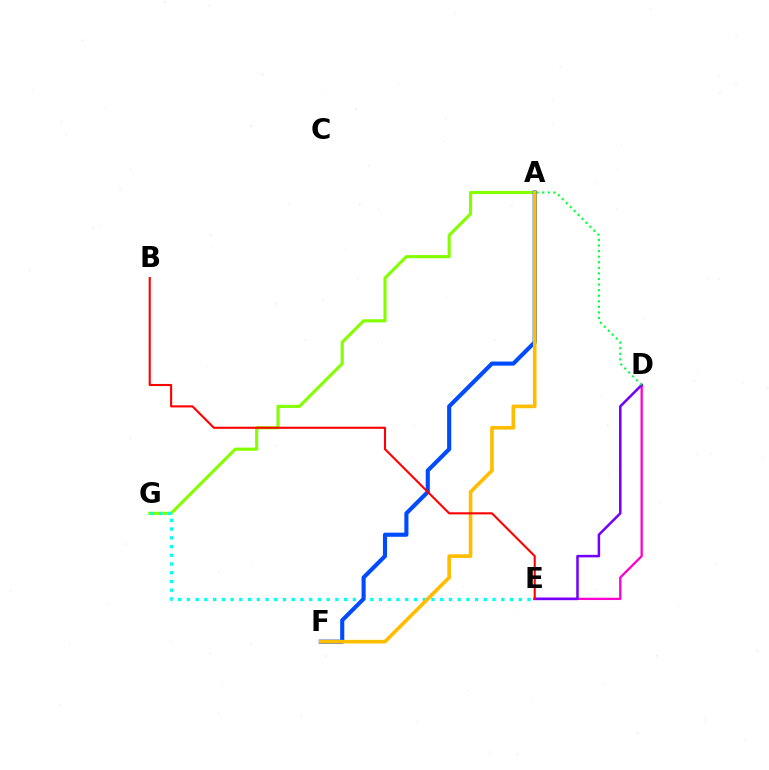{('D', 'E'): [{'color': '#ff00cf', 'line_style': 'solid', 'thickness': 1.66}, {'color': '#7200ff', 'line_style': 'solid', 'thickness': 1.82}], ('A', 'G'): [{'color': '#84ff00', 'line_style': 'solid', 'thickness': 2.25}], ('E', 'G'): [{'color': '#00fff6', 'line_style': 'dotted', 'thickness': 2.37}], ('A', 'F'): [{'color': '#004bff', 'line_style': 'solid', 'thickness': 2.96}, {'color': '#ffbd00', 'line_style': 'solid', 'thickness': 2.62}], ('A', 'D'): [{'color': '#00ff39', 'line_style': 'dotted', 'thickness': 1.51}], ('B', 'E'): [{'color': '#ff0000', 'line_style': 'solid', 'thickness': 1.52}]}